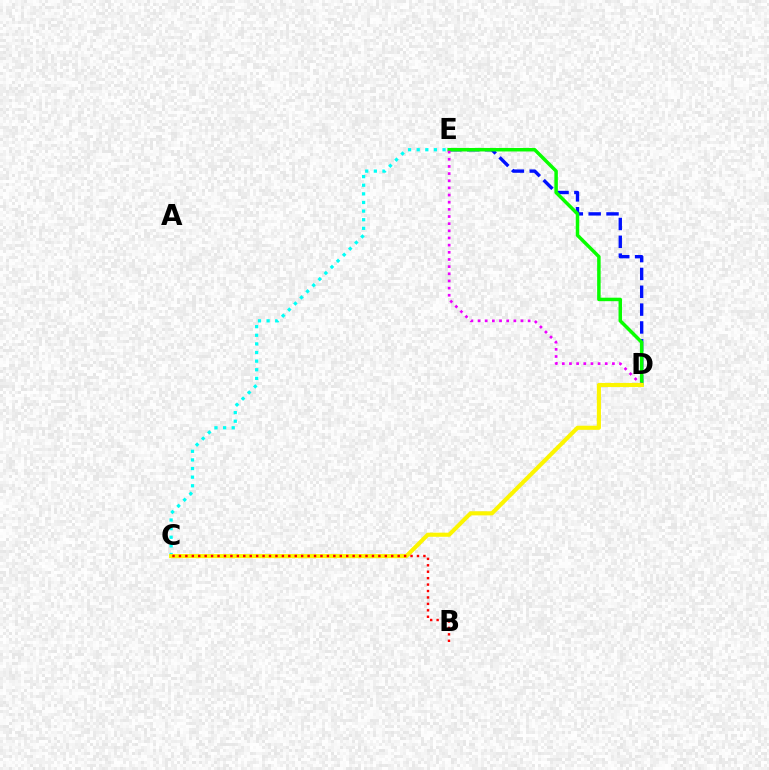{('D', 'E'): [{'color': '#0010ff', 'line_style': 'dashed', 'thickness': 2.42}, {'color': '#08ff00', 'line_style': 'solid', 'thickness': 2.51}, {'color': '#ee00ff', 'line_style': 'dotted', 'thickness': 1.94}], ('C', 'E'): [{'color': '#00fff6', 'line_style': 'dotted', 'thickness': 2.34}], ('C', 'D'): [{'color': '#fcf500', 'line_style': 'solid', 'thickness': 2.95}], ('B', 'C'): [{'color': '#ff0000', 'line_style': 'dotted', 'thickness': 1.75}]}